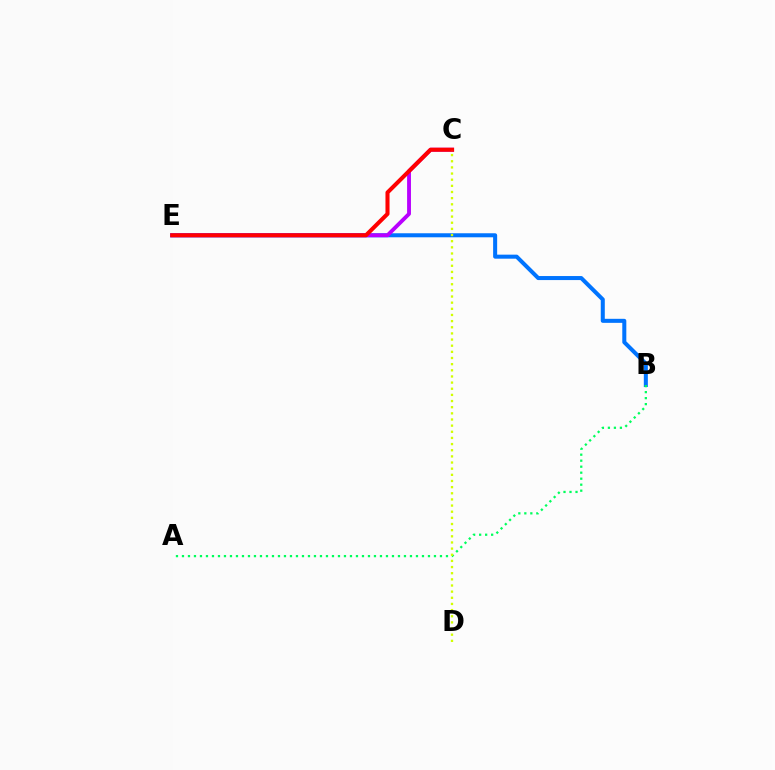{('B', 'E'): [{'color': '#0074ff', 'line_style': 'solid', 'thickness': 2.9}], ('C', 'E'): [{'color': '#b900ff', 'line_style': 'solid', 'thickness': 2.78}, {'color': '#ff0000', 'line_style': 'solid', 'thickness': 2.92}], ('A', 'B'): [{'color': '#00ff5c', 'line_style': 'dotted', 'thickness': 1.63}], ('C', 'D'): [{'color': '#d1ff00', 'line_style': 'dotted', 'thickness': 1.67}]}